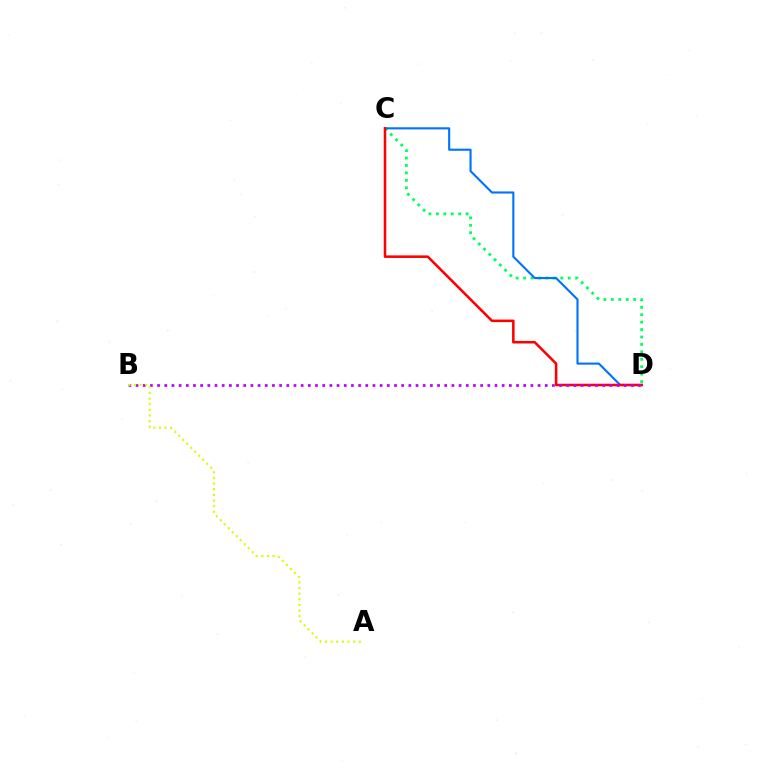{('C', 'D'): [{'color': '#00ff5c', 'line_style': 'dotted', 'thickness': 2.02}, {'color': '#0074ff', 'line_style': 'solid', 'thickness': 1.53}, {'color': '#ff0000', 'line_style': 'solid', 'thickness': 1.83}], ('B', 'D'): [{'color': '#b900ff', 'line_style': 'dotted', 'thickness': 1.95}], ('A', 'B'): [{'color': '#d1ff00', 'line_style': 'dotted', 'thickness': 1.53}]}